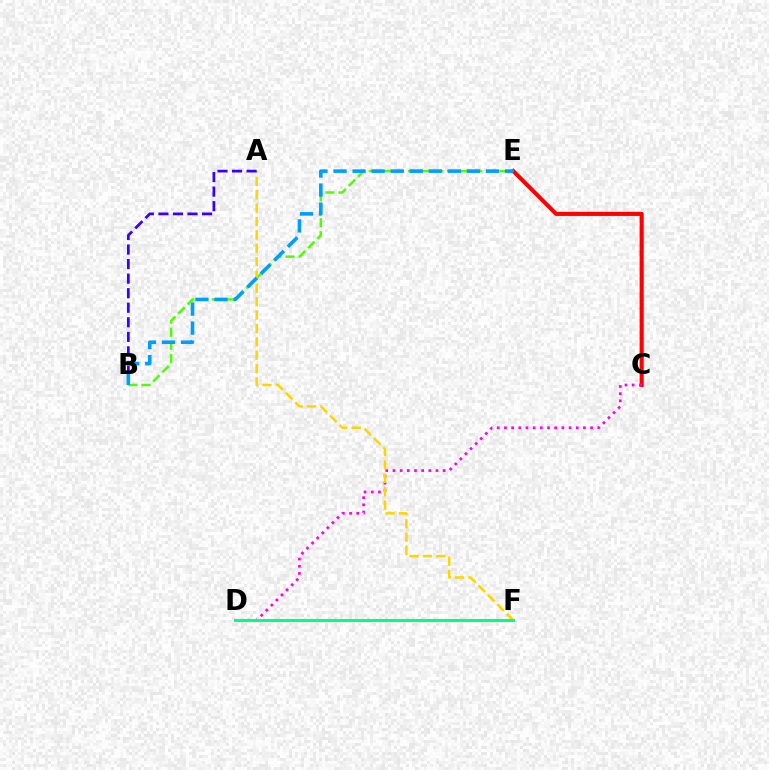{('C', 'E'): [{'color': '#ff0000', 'line_style': 'solid', 'thickness': 2.94}], ('C', 'D'): [{'color': '#ff00ed', 'line_style': 'dotted', 'thickness': 1.95}], ('B', 'E'): [{'color': '#4fff00', 'line_style': 'dashed', 'thickness': 1.78}, {'color': '#009eff', 'line_style': 'dashed', 'thickness': 2.59}], ('A', 'F'): [{'color': '#ffd500', 'line_style': 'dashed', 'thickness': 1.82}], ('A', 'B'): [{'color': '#3700ff', 'line_style': 'dashed', 'thickness': 1.98}], ('D', 'F'): [{'color': '#00ff86', 'line_style': 'solid', 'thickness': 2.16}]}